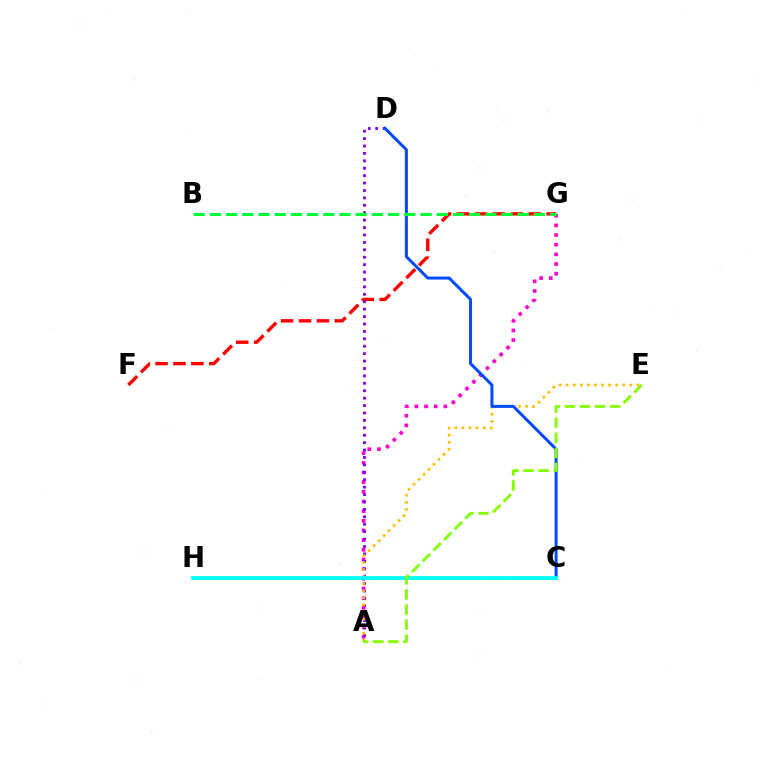{('A', 'G'): [{'color': '#ff00cf', 'line_style': 'dotted', 'thickness': 2.63}], ('F', 'G'): [{'color': '#ff0000', 'line_style': 'dashed', 'thickness': 2.43}], ('A', 'D'): [{'color': '#7200ff', 'line_style': 'dotted', 'thickness': 2.02}], ('A', 'E'): [{'color': '#ffbd00', 'line_style': 'dotted', 'thickness': 1.92}, {'color': '#84ff00', 'line_style': 'dashed', 'thickness': 2.05}], ('C', 'D'): [{'color': '#004bff', 'line_style': 'solid', 'thickness': 2.16}], ('C', 'H'): [{'color': '#00fff6', 'line_style': 'solid', 'thickness': 2.69}], ('B', 'G'): [{'color': '#00ff39', 'line_style': 'dashed', 'thickness': 2.2}]}